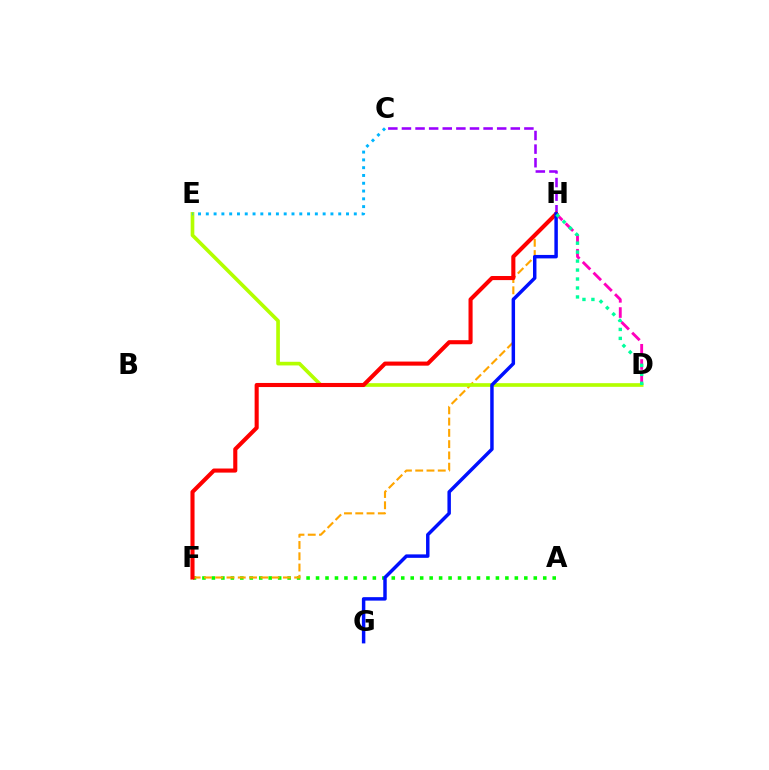{('C', 'H'): [{'color': '#9b00ff', 'line_style': 'dashed', 'thickness': 1.85}], ('D', 'H'): [{'color': '#ff00bd', 'line_style': 'dashed', 'thickness': 2.07}, {'color': '#00ff9d', 'line_style': 'dotted', 'thickness': 2.44}], ('A', 'F'): [{'color': '#08ff00', 'line_style': 'dotted', 'thickness': 2.57}], ('F', 'H'): [{'color': '#ffa500', 'line_style': 'dashed', 'thickness': 1.53}, {'color': '#ff0000', 'line_style': 'solid', 'thickness': 2.94}], ('D', 'E'): [{'color': '#b3ff00', 'line_style': 'solid', 'thickness': 2.64}], ('G', 'H'): [{'color': '#0010ff', 'line_style': 'solid', 'thickness': 2.49}], ('C', 'E'): [{'color': '#00b5ff', 'line_style': 'dotted', 'thickness': 2.12}]}